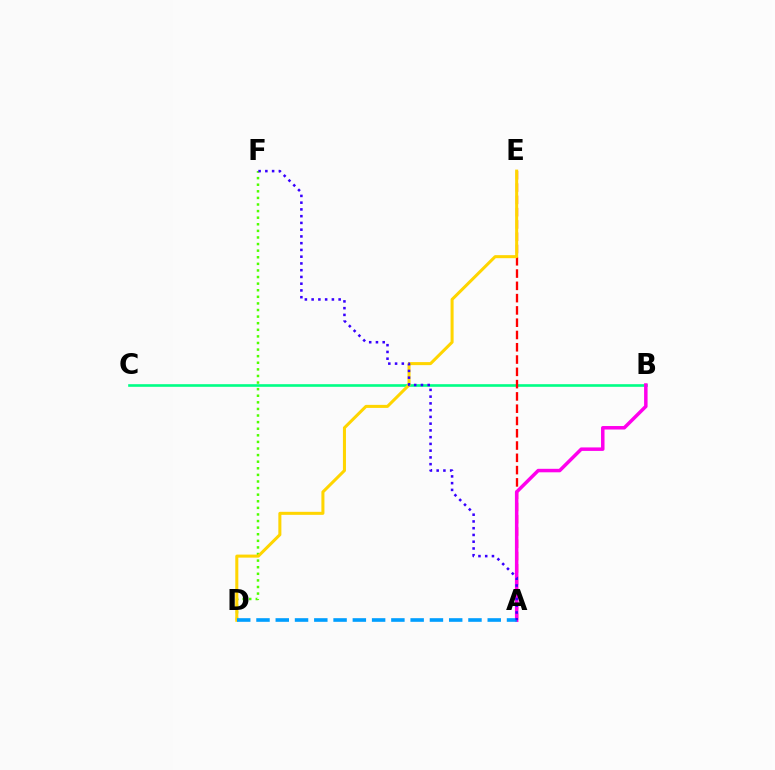{('B', 'C'): [{'color': '#00ff86', 'line_style': 'solid', 'thickness': 1.89}], ('A', 'E'): [{'color': '#ff0000', 'line_style': 'dashed', 'thickness': 1.67}], ('D', 'F'): [{'color': '#4fff00', 'line_style': 'dotted', 'thickness': 1.79}], ('D', 'E'): [{'color': '#ffd500', 'line_style': 'solid', 'thickness': 2.18}], ('A', 'B'): [{'color': '#ff00ed', 'line_style': 'solid', 'thickness': 2.51}], ('A', 'D'): [{'color': '#009eff', 'line_style': 'dashed', 'thickness': 2.62}], ('A', 'F'): [{'color': '#3700ff', 'line_style': 'dotted', 'thickness': 1.83}]}